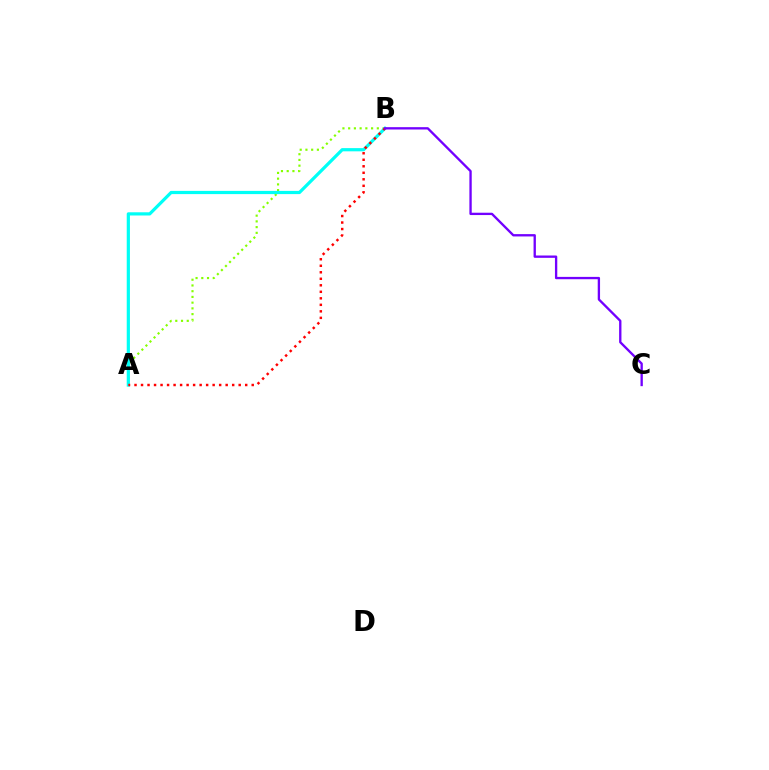{('A', 'B'): [{'color': '#84ff00', 'line_style': 'dotted', 'thickness': 1.56}, {'color': '#00fff6', 'line_style': 'solid', 'thickness': 2.31}, {'color': '#ff0000', 'line_style': 'dotted', 'thickness': 1.77}], ('B', 'C'): [{'color': '#7200ff', 'line_style': 'solid', 'thickness': 1.68}]}